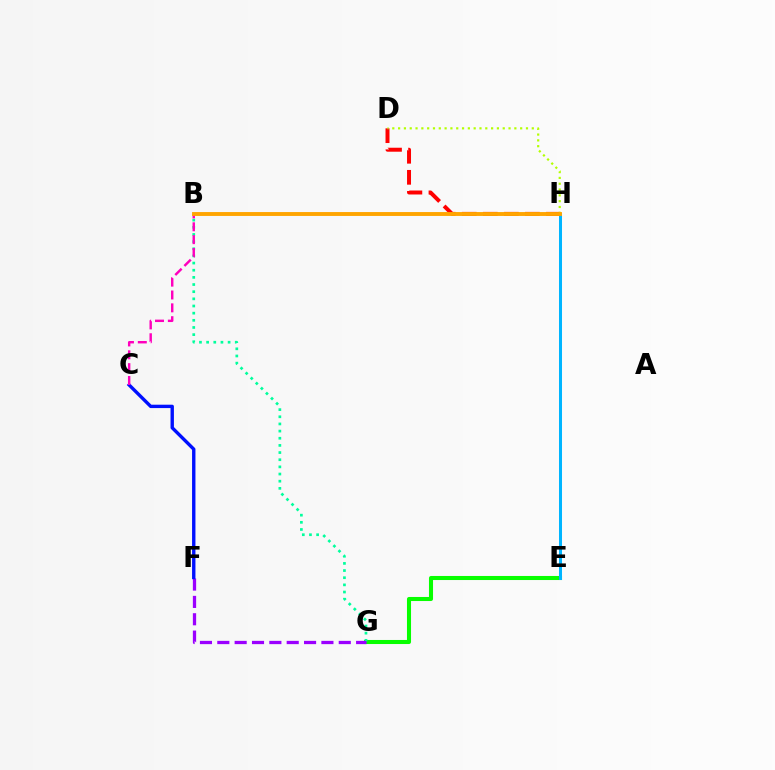{('E', 'G'): [{'color': '#08ff00', 'line_style': 'solid', 'thickness': 2.92}], ('B', 'G'): [{'color': '#00ff9d', 'line_style': 'dotted', 'thickness': 1.94}], ('F', 'G'): [{'color': '#9b00ff', 'line_style': 'dashed', 'thickness': 2.36}], ('C', 'F'): [{'color': '#0010ff', 'line_style': 'solid', 'thickness': 2.44}], ('E', 'H'): [{'color': '#00b5ff', 'line_style': 'solid', 'thickness': 2.18}], ('B', 'C'): [{'color': '#ff00bd', 'line_style': 'dashed', 'thickness': 1.75}], ('D', 'H'): [{'color': '#ff0000', 'line_style': 'dashed', 'thickness': 2.86}, {'color': '#b3ff00', 'line_style': 'dotted', 'thickness': 1.58}], ('B', 'H'): [{'color': '#ffa500', 'line_style': 'solid', 'thickness': 2.8}]}